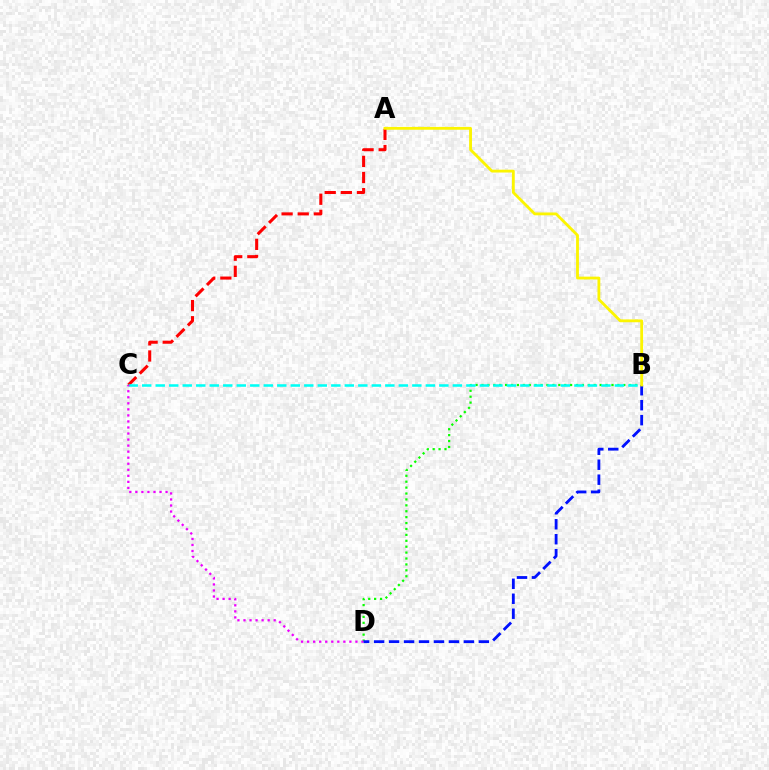{('B', 'D'): [{'color': '#08ff00', 'line_style': 'dotted', 'thickness': 1.61}, {'color': '#0010ff', 'line_style': 'dashed', 'thickness': 2.03}], ('A', 'C'): [{'color': '#ff0000', 'line_style': 'dashed', 'thickness': 2.19}], ('B', 'C'): [{'color': '#00fff6', 'line_style': 'dashed', 'thickness': 1.83}], ('C', 'D'): [{'color': '#ee00ff', 'line_style': 'dotted', 'thickness': 1.64}], ('A', 'B'): [{'color': '#fcf500', 'line_style': 'solid', 'thickness': 2.04}]}